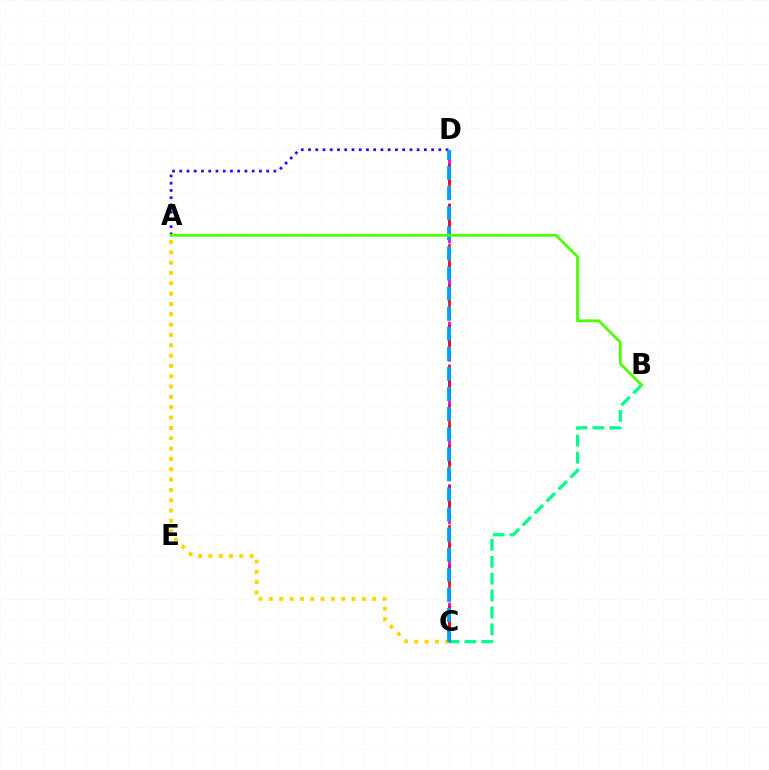{('B', 'C'): [{'color': '#00ff86', 'line_style': 'dashed', 'thickness': 2.3}], ('A', 'D'): [{'color': '#3700ff', 'line_style': 'dotted', 'thickness': 1.97}], ('C', 'D'): [{'color': '#ff00ed', 'line_style': 'dashed', 'thickness': 2.01}, {'color': '#ff0000', 'line_style': 'dashed', 'thickness': 1.82}, {'color': '#009eff', 'line_style': 'dashed', 'thickness': 2.73}], ('A', 'C'): [{'color': '#ffd500', 'line_style': 'dotted', 'thickness': 2.81}], ('A', 'B'): [{'color': '#4fff00', 'line_style': 'solid', 'thickness': 2.01}]}